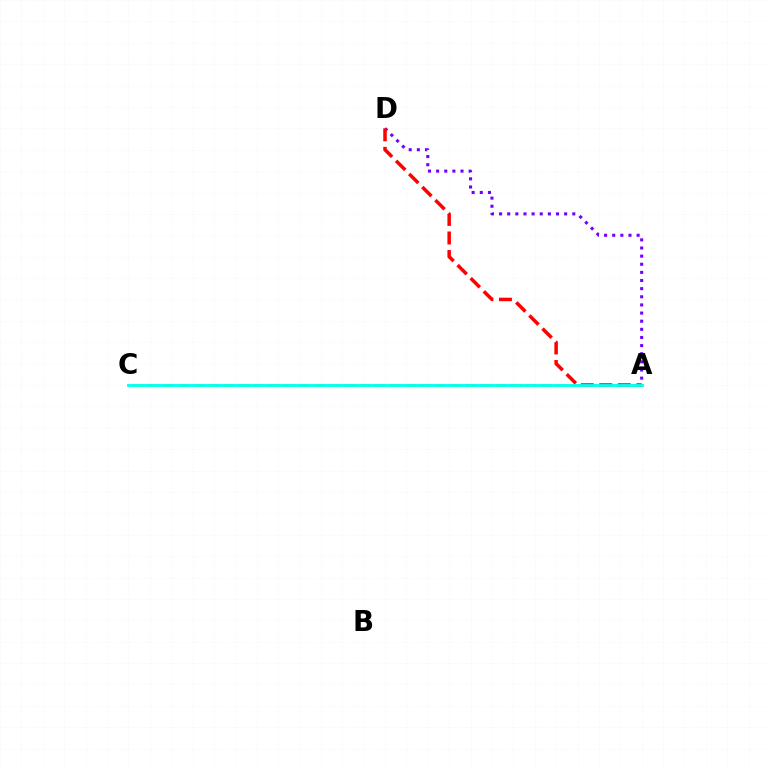{('A', 'D'): [{'color': '#7200ff', 'line_style': 'dotted', 'thickness': 2.21}, {'color': '#ff0000', 'line_style': 'dashed', 'thickness': 2.52}], ('A', 'C'): [{'color': '#84ff00', 'line_style': 'dashed', 'thickness': 2.06}, {'color': '#00fff6', 'line_style': 'solid', 'thickness': 2.04}]}